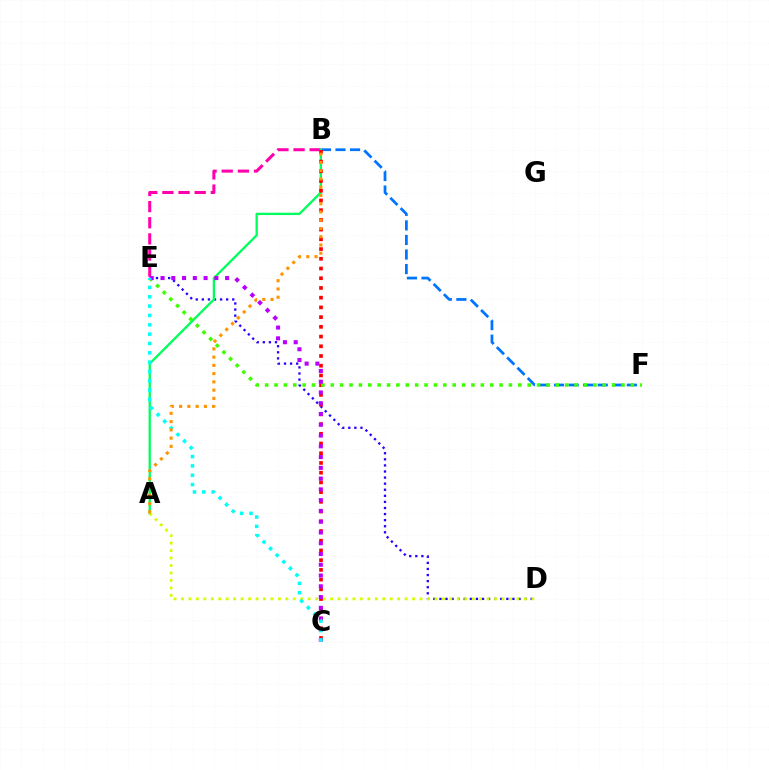{('B', 'E'): [{'color': '#ff00ac', 'line_style': 'dashed', 'thickness': 2.19}], ('D', 'E'): [{'color': '#2500ff', 'line_style': 'dotted', 'thickness': 1.65}], ('B', 'F'): [{'color': '#0074ff', 'line_style': 'dashed', 'thickness': 1.98}], ('A', 'B'): [{'color': '#00ff5c', 'line_style': 'solid', 'thickness': 1.67}, {'color': '#ff9400', 'line_style': 'dotted', 'thickness': 2.24}], ('A', 'D'): [{'color': '#d1ff00', 'line_style': 'dotted', 'thickness': 2.03}], ('B', 'C'): [{'color': '#ff0000', 'line_style': 'dotted', 'thickness': 2.64}], ('E', 'F'): [{'color': '#3dff00', 'line_style': 'dotted', 'thickness': 2.55}], ('C', 'E'): [{'color': '#b900ff', 'line_style': 'dotted', 'thickness': 2.93}, {'color': '#00fff6', 'line_style': 'dotted', 'thickness': 2.54}]}